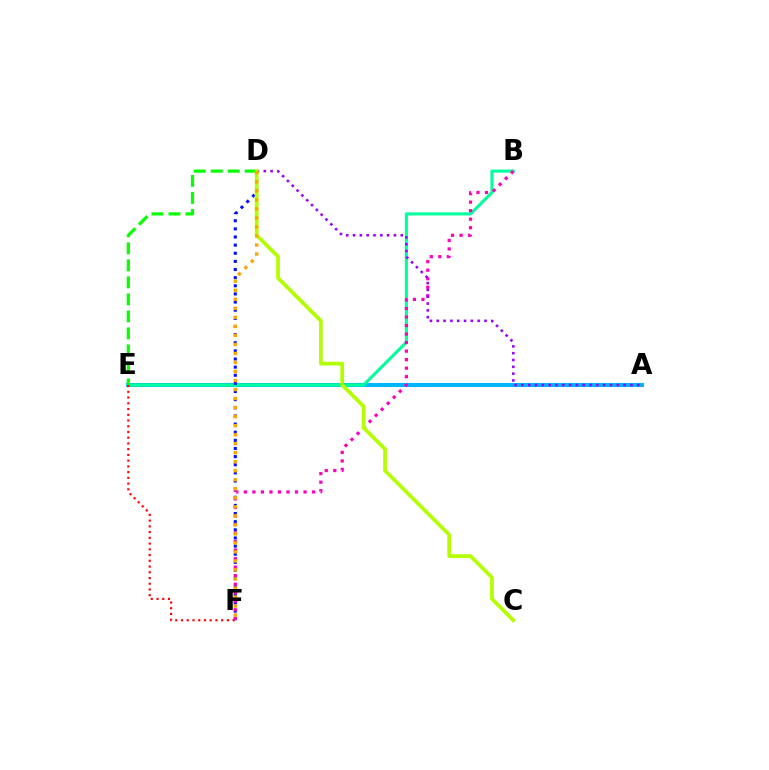{('A', 'E'): [{'color': '#00b5ff', 'line_style': 'solid', 'thickness': 2.91}], ('B', 'E'): [{'color': '#00ff9d', 'line_style': 'solid', 'thickness': 2.22}], ('D', 'F'): [{'color': '#0010ff', 'line_style': 'dotted', 'thickness': 2.21}, {'color': '#ffa500', 'line_style': 'dotted', 'thickness': 2.45}], ('D', 'E'): [{'color': '#08ff00', 'line_style': 'dashed', 'thickness': 2.31}], ('E', 'F'): [{'color': '#ff0000', 'line_style': 'dotted', 'thickness': 1.56}], ('B', 'F'): [{'color': '#ff00bd', 'line_style': 'dotted', 'thickness': 2.32}], ('A', 'D'): [{'color': '#9b00ff', 'line_style': 'dotted', 'thickness': 1.85}], ('C', 'D'): [{'color': '#b3ff00', 'line_style': 'solid', 'thickness': 2.69}]}